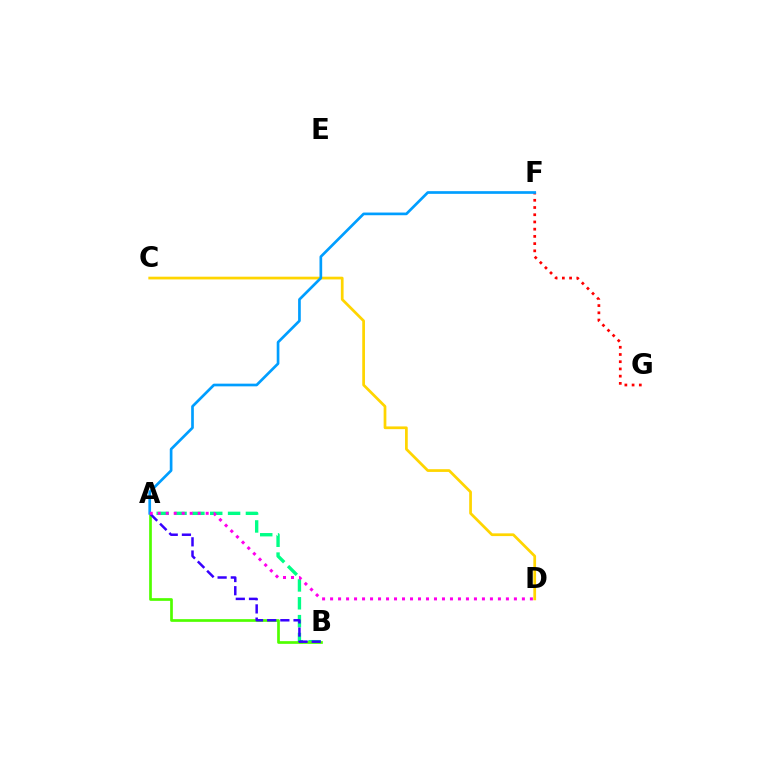{('A', 'B'): [{'color': '#00ff86', 'line_style': 'dashed', 'thickness': 2.42}, {'color': '#4fff00', 'line_style': 'solid', 'thickness': 1.95}, {'color': '#3700ff', 'line_style': 'dashed', 'thickness': 1.79}], ('C', 'D'): [{'color': '#ffd500', 'line_style': 'solid', 'thickness': 1.97}], ('F', 'G'): [{'color': '#ff0000', 'line_style': 'dotted', 'thickness': 1.96}], ('A', 'F'): [{'color': '#009eff', 'line_style': 'solid', 'thickness': 1.93}], ('A', 'D'): [{'color': '#ff00ed', 'line_style': 'dotted', 'thickness': 2.17}]}